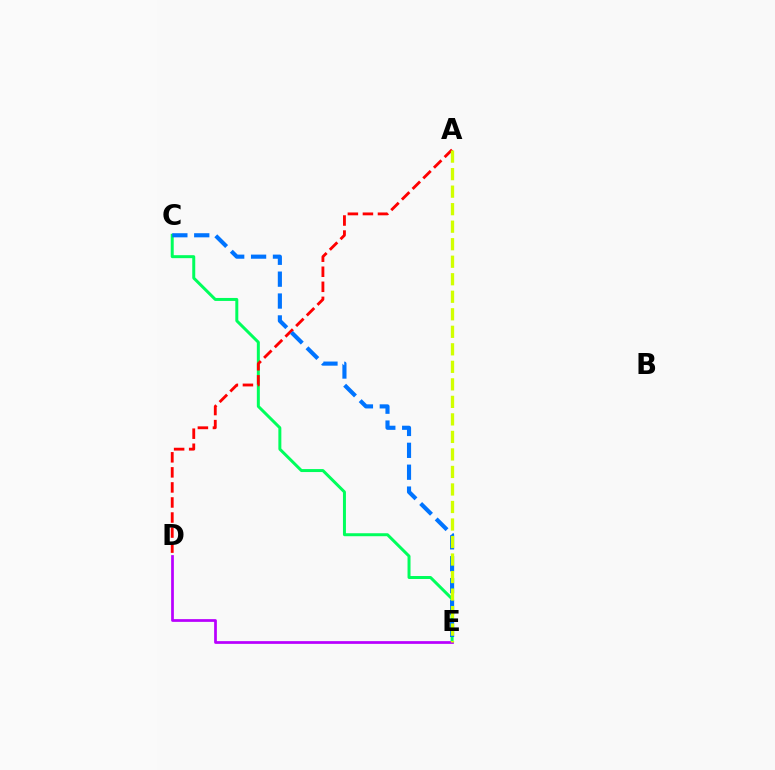{('C', 'E'): [{'color': '#00ff5c', 'line_style': 'solid', 'thickness': 2.15}, {'color': '#0074ff', 'line_style': 'dashed', 'thickness': 2.97}], ('A', 'D'): [{'color': '#ff0000', 'line_style': 'dashed', 'thickness': 2.04}], ('D', 'E'): [{'color': '#b900ff', 'line_style': 'solid', 'thickness': 1.97}], ('A', 'E'): [{'color': '#d1ff00', 'line_style': 'dashed', 'thickness': 2.38}]}